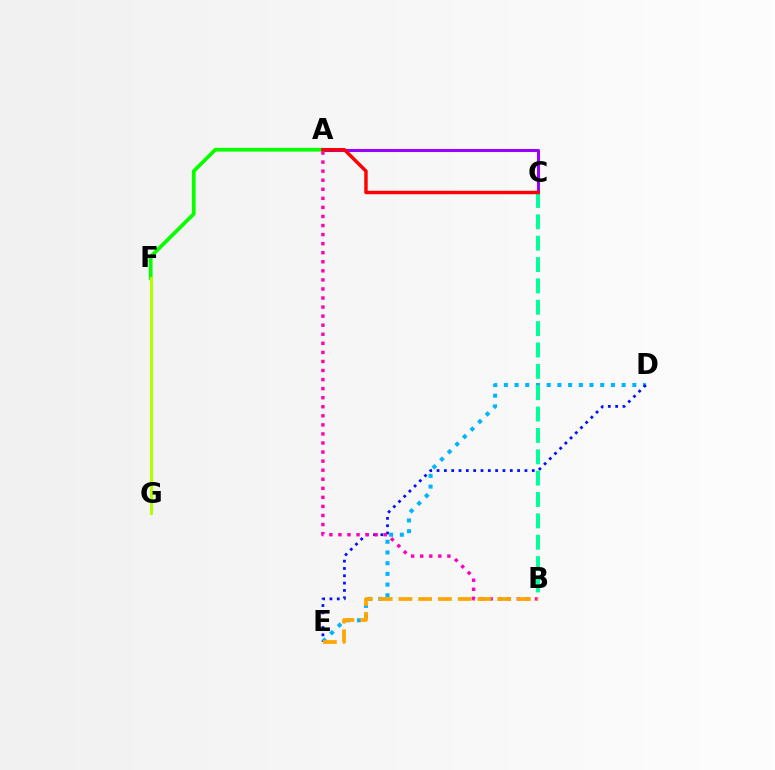{('D', 'E'): [{'color': '#00b5ff', 'line_style': 'dotted', 'thickness': 2.91}, {'color': '#0010ff', 'line_style': 'dotted', 'thickness': 1.99}], ('A', 'C'): [{'color': '#9b00ff', 'line_style': 'solid', 'thickness': 2.19}, {'color': '#ff0000', 'line_style': 'solid', 'thickness': 2.47}], ('A', 'F'): [{'color': '#08ff00', 'line_style': 'solid', 'thickness': 2.7}], ('F', 'G'): [{'color': '#b3ff00', 'line_style': 'solid', 'thickness': 2.22}], ('B', 'C'): [{'color': '#00ff9d', 'line_style': 'dashed', 'thickness': 2.9}], ('A', 'B'): [{'color': '#ff00bd', 'line_style': 'dotted', 'thickness': 2.46}], ('B', 'E'): [{'color': '#ffa500', 'line_style': 'dashed', 'thickness': 2.68}]}